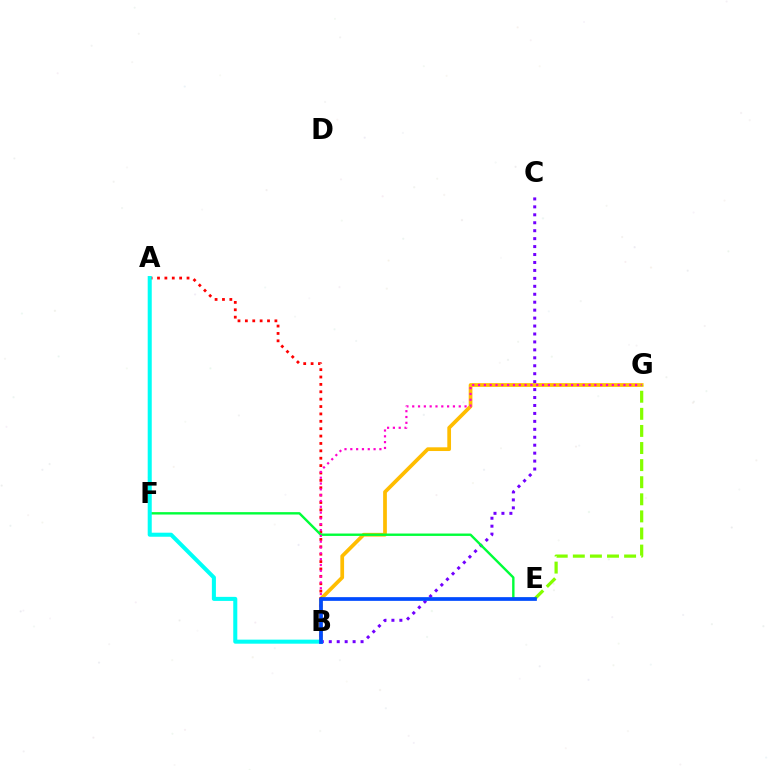{('B', 'G'): [{'color': '#ffbd00', 'line_style': 'solid', 'thickness': 2.68}, {'color': '#ff00cf', 'line_style': 'dotted', 'thickness': 1.58}], ('B', 'C'): [{'color': '#7200ff', 'line_style': 'dotted', 'thickness': 2.16}], ('A', 'B'): [{'color': '#ff0000', 'line_style': 'dotted', 'thickness': 2.01}, {'color': '#00fff6', 'line_style': 'solid', 'thickness': 2.91}], ('E', 'F'): [{'color': '#00ff39', 'line_style': 'solid', 'thickness': 1.72}], ('E', 'G'): [{'color': '#84ff00', 'line_style': 'dashed', 'thickness': 2.32}], ('B', 'E'): [{'color': '#004bff', 'line_style': 'solid', 'thickness': 2.67}]}